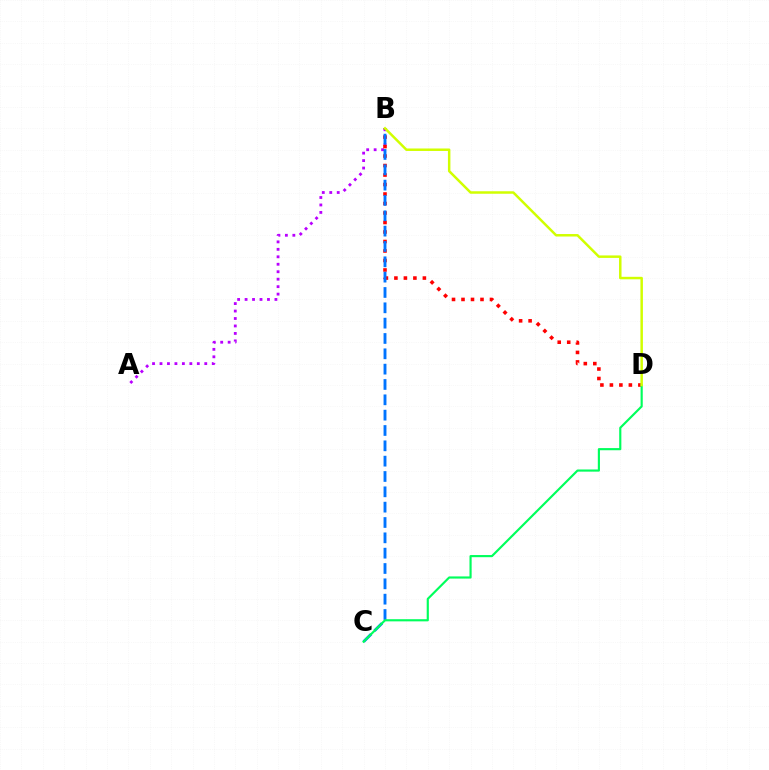{('A', 'B'): [{'color': '#b900ff', 'line_style': 'dotted', 'thickness': 2.03}], ('B', 'D'): [{'color': '#ff0000', 'line_style': 'dotted', 'thickness': 2.58}, {'color': '#d1ff00', 'line_style': 'solid', 'thickness': 1.79}], ('B', 'C'): [{'color': '#0074ff', 'line_style': 'dashed', 'thickness': 2.08}], ('C', 'D'): [{'color': '#00ff5c', 'line_style': 'solid', 'thickness': 1.55}]}